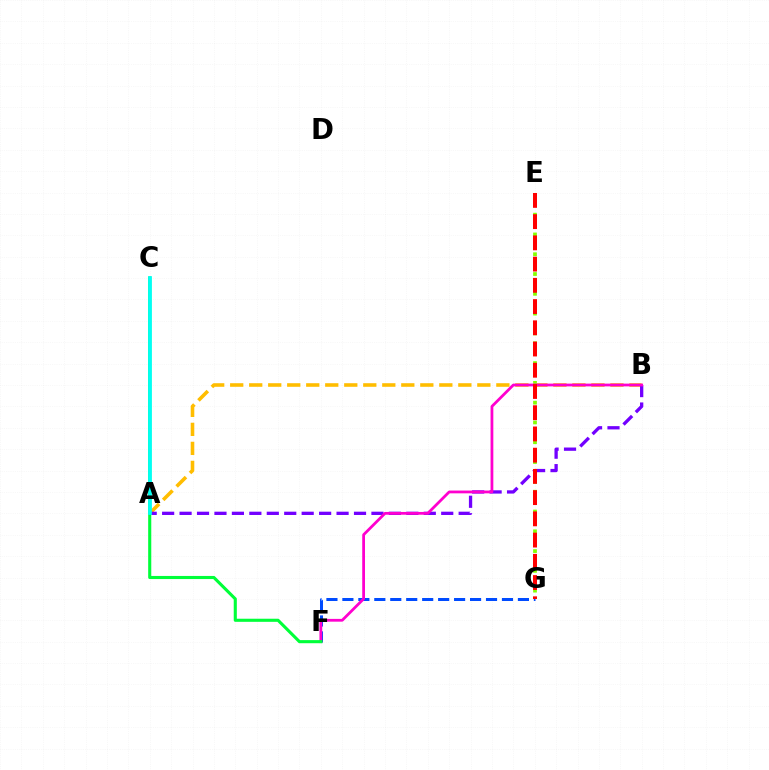{('A', 'B'): [{'color': '#ffbd00', 'line_style': 'dashed', 'thickness': 2.58}, {'color': '#7200ff', 'line_style': 'dashed', 'thickness': 2.37}], ('E', 'G'): [{'color': '#84ff00', 'line_style': 'dotted', 'thickness': 2.69}, {'color': '#ff0000', 'line_style': 'dashed', 'thickness': 2.88}], ('F', 'G'): [{'color': '#004bff', 'line_style': 'dashed', 'thickness': 2.17}], ('B', 'F'): [{'color': '#ff00cf', 'line_style': 'solid', 'thickness': 2.0}], ('C', 'F'): [{'color': '#00ff39', 'line_style': 'solid', 'thickness': 2.23}], ('A', 'C'): [{'color': '#00fff6', 'line_style': 'solid', 'thickness': 2.68}]}